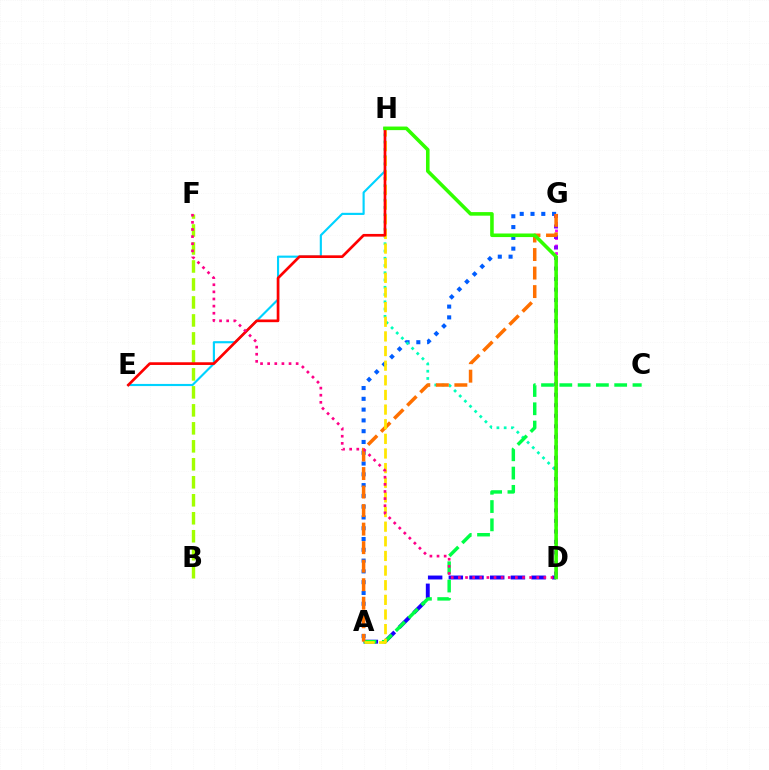{('A', 'G'): [{'color': '#005dff', 'line_style': 'dotted', 'thickness': 2.93}, {'color': '#ff7000', 'line_style': 'dashed', 'thickness': 2.52}], ('E', 'H'): [{'color': '#00d3ff', 'line_style': 'solid', 'thickness': 1.54}, {'color': '#ff0000', 'line_style': 'solid', 'thickness': 1.93}], ('D', 'H'): [{'color': '#00ffbb', 'line_style': 'dotted', 'thickness': 1.97}, {'color': '#31ff00', 'line_style': 'solid', 'thickness': 2.58}], ('D', 'G'): [{'color': '#fa00f9', 'line_style': 'dotted', 'thickness': 2.05}, {'color': '#8a00ff', 'line_style': 'dotted', 'thickness': 2.86}], ('A', 'D'): [{'color': '#1900ff', 'line_style': 'dashed', 'thickness': 2.81}], ('A', 'C'): [{'color': '#00ff45', 'line_style': 'dashed', 'thickness': 2.48}], ('B', 'F'): [{'color': '#a2ff00', 'line_style': 'dashed', 'thickness': 2.44}], ('A', 'H'): [{'color': '#ffe600', 'line_style': 'dashed', 'thickness': 1.99}], ('D', 'F'): [{'color': '#ff0088', 'line_style': 'dotted', 'thickness': 1.94}]}